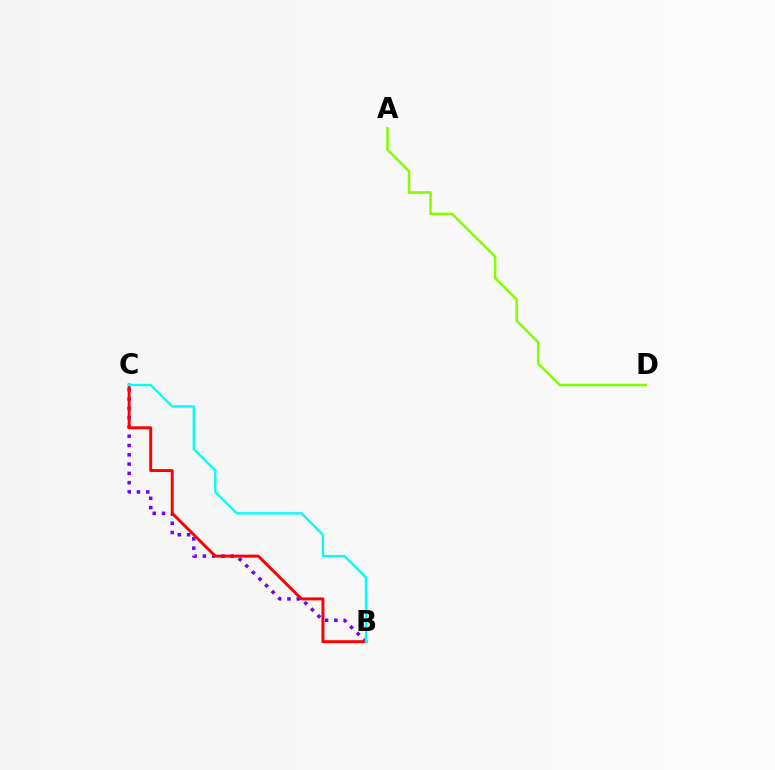{('B', 'C'): [{'color': '#7200ff', 'line_style': 'dotted', 'thickness': 2.52}, {'color': '#ff0000', 'line_style': 'solid', 'thickness': 2.12}, {'color': '#00fff6', 'line_style': 'solid', 'thickness': 1.69}], ('A', 'D'): [{'color': '#84ff00', 'line_style': 'solid', 'thickness': 1.83}]}